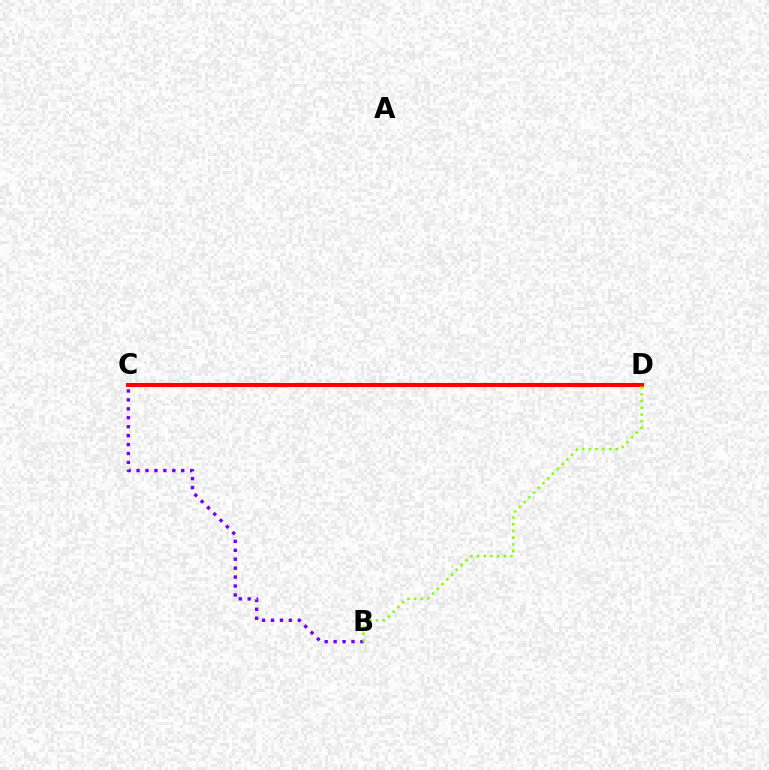{('B', 'C'): [{'color': '#7200ff', 'line_style': 'dotted', 'thickness': 2.43}], ('C', 'D'): [{'color': '#00fff6', 'line_style': 'dotted', 'thickness': 1.52}, {'color': '#ff0000', 'line_style': 'solid', 'thickness': 2.95}], ('B', 'D'): [{'color': '#84ff00', 'line_style': 'dotted', 'thickness': 1.82}]}